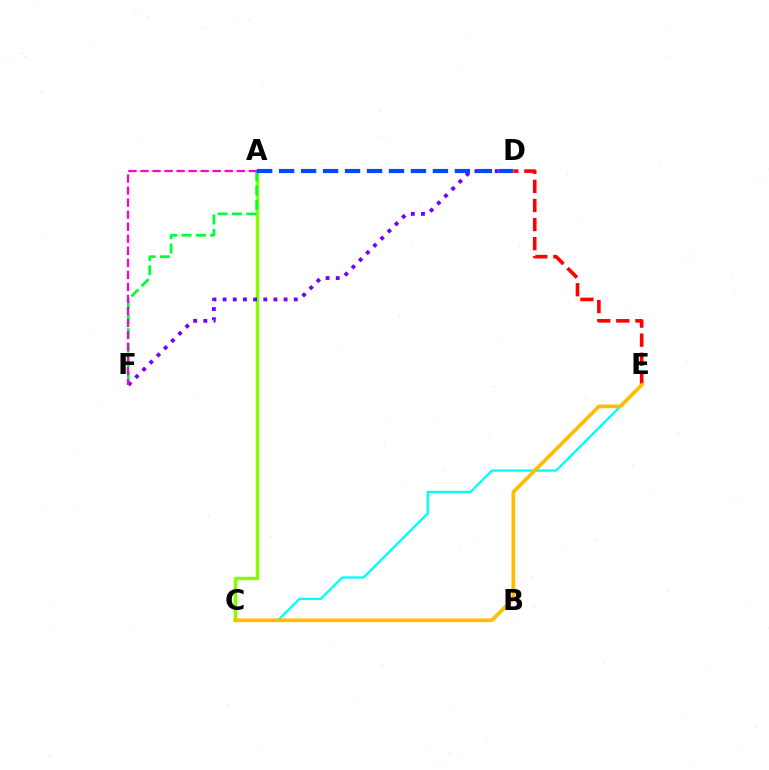{('D', 'E'): [{'color': '#ff0000', 'line_style': 'dashed', 'thickness': 2.59}], ('A', 'C'): [{'color': '#84ff00', 'line_style': 'solid', 'thickness': 2.5}], ('D', 'F'): [{'color': '#7200ff', 'line_style': 'dotted', 'thickness': 2.76}], ('A', 'F'): [{'color': '#00ff39', 'line_style': 'dashed', 'thickness': 1.95}, {'color': '#ff00cf', 'line_style': 'dashed', 'thickness': 1.63}], ('C', 'E'): [{'color': '#00fff6', 'line_style': 'solid', 'thickness': 1.67}, {'color': '#ffbd00', 'line_style': 'solid', 'thickness': 2.67}], ('A', 'D'): [{'color': '#004bff', 'line_style': 'dashed', 'thickness': 2.98}]}